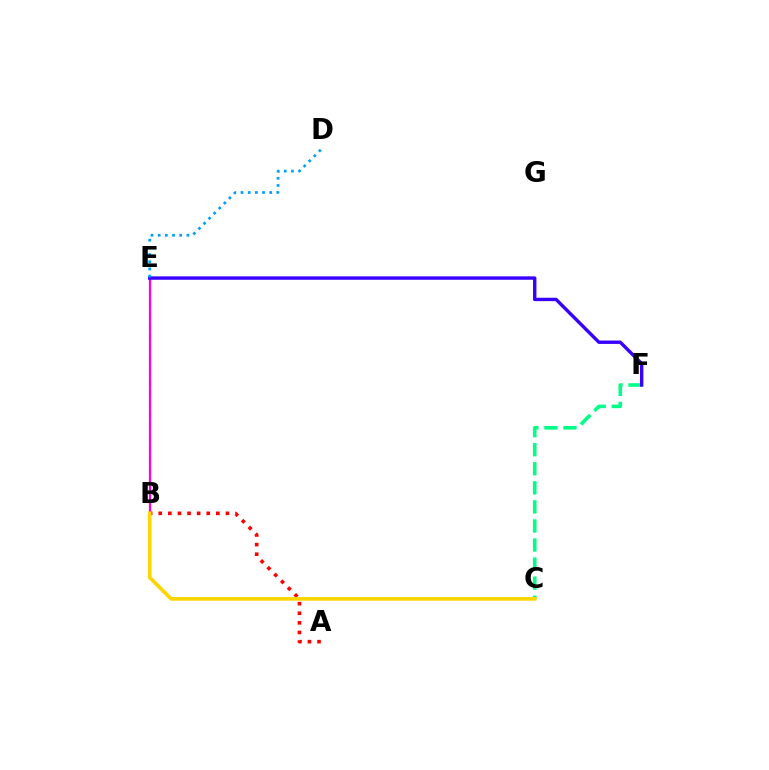{('B', 'E'): [{'color': '#4fff00', 'line_style': 'dashed', 'thickness': 1.51}, {'color': '#ff00ed', 'line_style': 'solid', 'thickness': 1.61}], ('C', 'F'): [{'color': '#00ff86', 'line_style': 'dashed', 'thickness': 2.59}], ('E', 'F'): [{'color': '#3700ff', 'line_style': 'solid', 'thickness': 2.44}], ('A', 'B'): [{'color': '#ff0000', 'line_style': 'dotted', 'thickness': 2.61}], ('B', 'C'): [{'color': '#ffd500', 'line_style': 'solid', 'thickness': 2.64}], ('D', 'E'): [{'color': '#009eff', 'line_style': 'dotted', 'thickness': 1.95}]}